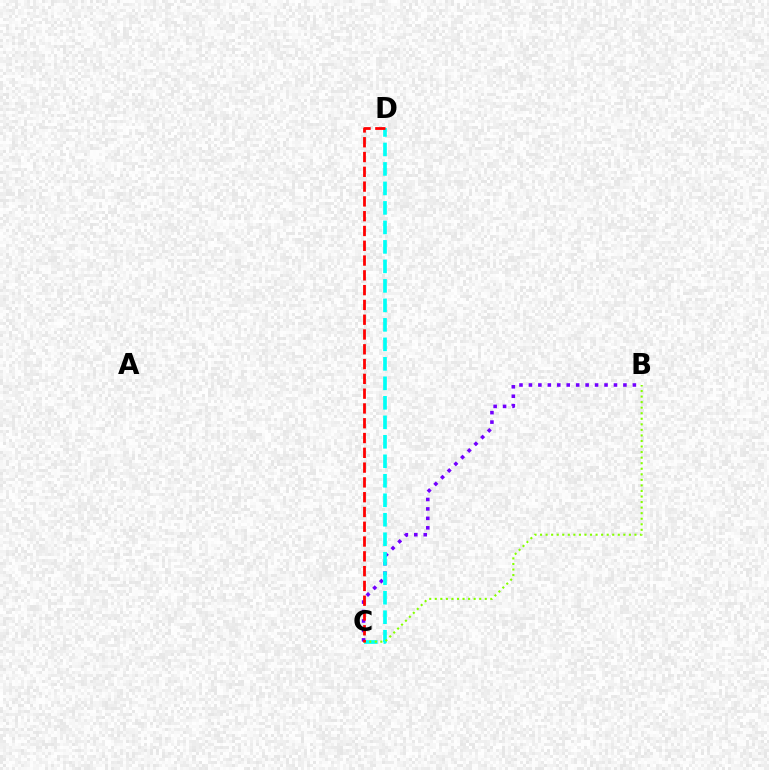{('B', 'C'): [{'color': '#7200ff', 'line_style': 'dotted', 'thickness': 2.57}, {'color': '#84ff00', 'line_style': 'dotted', 'thickness': 1.51}], ('C', 'D'): [{'color': '#00fff6', 'line_style': 'dashed', 'thickness': 2.65}, {'color': '#ff0000', 'line_style': 'dashed', 'thickness': 2.01}]}